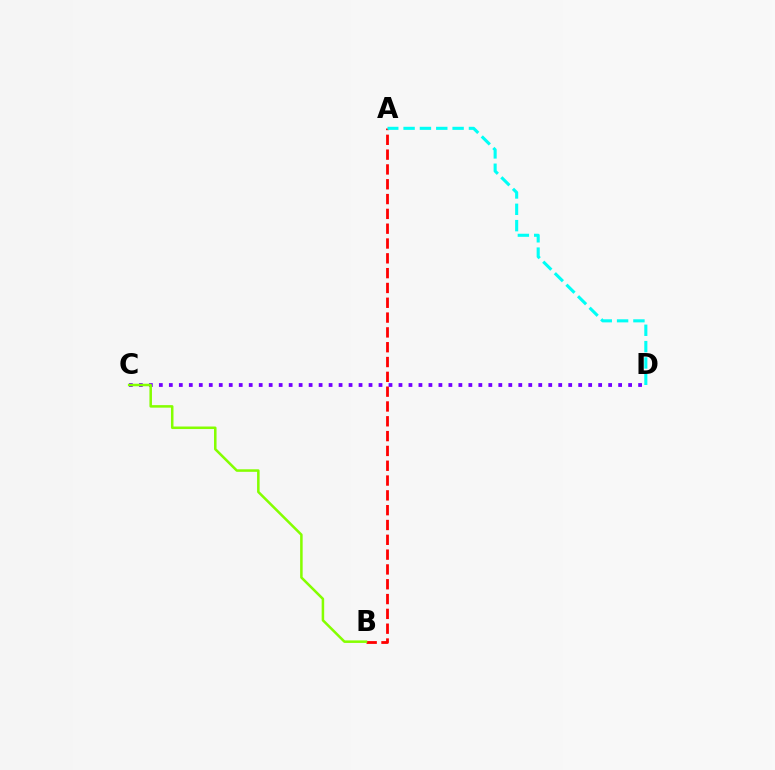{('A', 'B'): [{'color': '#ff0000', 'line_style': 'dashed', 'thickness': 2.01}], ('C', 'D'): [{'color': '#7200ff', 'line_style': 'dotted', 'thickness': 2.71}], ('B', 'C'): [{'color': '#84ff00', 'line_style': 'solid', 'thickness': 1.82}], ('A', 'D'): [{'color': '#00fff6', 'line_style': 'dashed', 'thickness': 2.22}]}